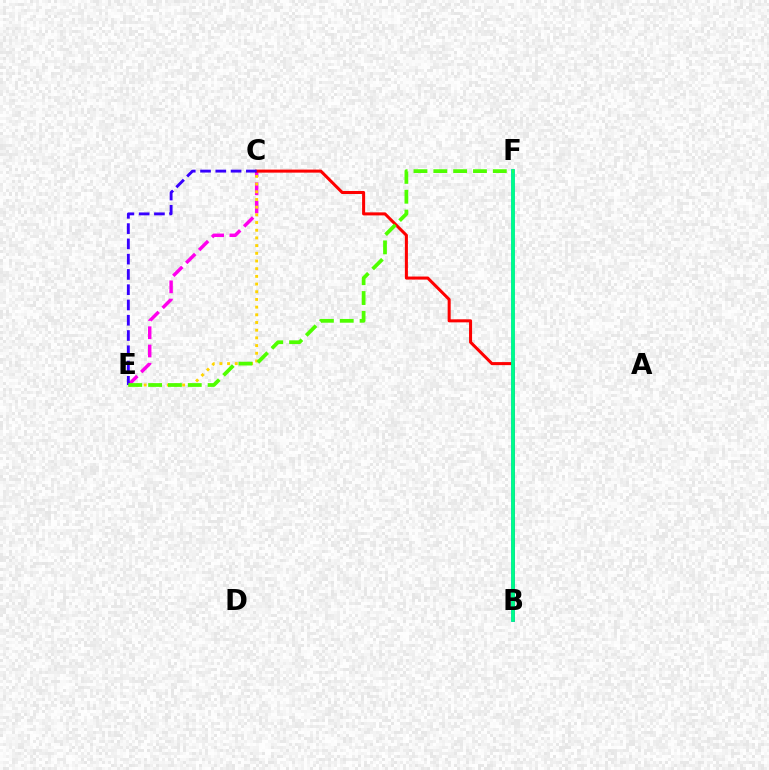{('C', 'E'): [{'color': '#ff00ed', 'line_style': 'dashed', 'thickness': 2.48}, {'color': '#ffd500', 'line_style': 'dotted', 'thickness': 2.09}, {'color': '#3700ff', 'line_style': 'dashed', 'thickness': 2.07}], ('B', 'C'): [{'color': '#ff0000', 'line_style': 'solid', 'thickness': 2.19}], ('B', 'F'): [{'color': '#009eff', 'line_style': 'solid', 'thickness': 2.58}, {'color': '#00ff86', 'line_style': 'solid', 'thickness': 2.56}], ('E', 'F'): [{'color': '#4fff00', 'line_style': 'dashed', 'thickness': 2.69}]}